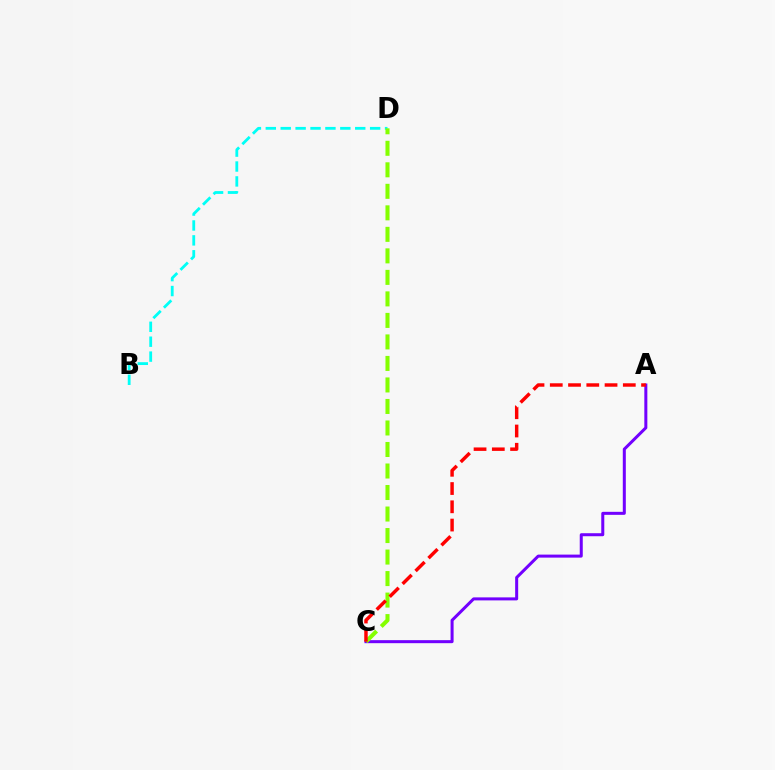{('B', 'D'): [{'color': '#00fff6', 'line_style': 'dashed', 'thickness': 2.02}], ('A', 'C'): [{'color': '#7200ff', 'line_style': 'solid', 'thickness': 2.17}, {'color': '#ff0000', 'line_style': 'dashed', 'thickness': 2.48}], ('C', 'D'): [{'color': '#84ff00', 'line_style': 'dashed', 'thickness': 2.92}]}